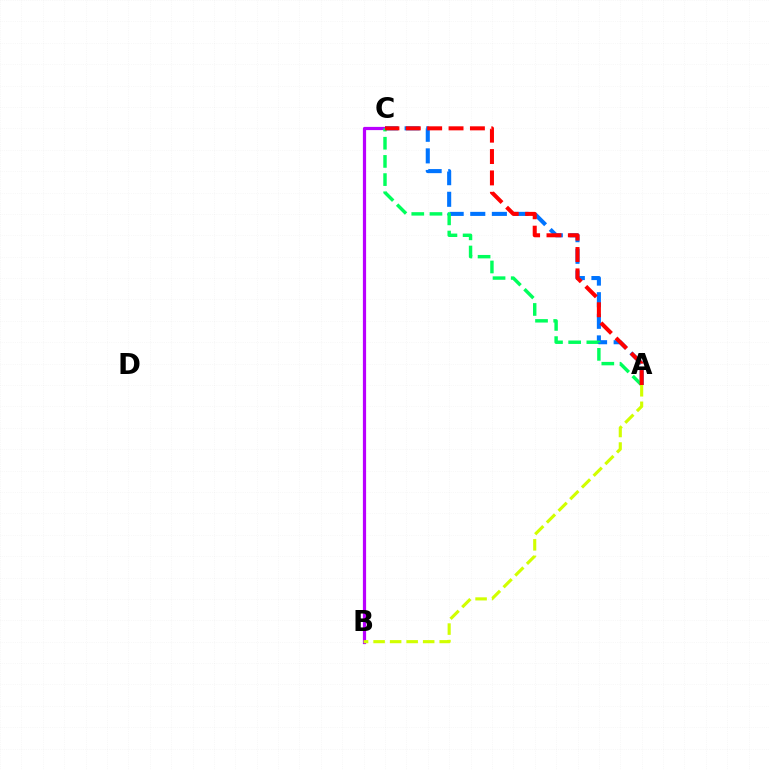{('A', 'C'): [{'color': '#0074ff', 'line_style': 'dashed', 'thickness': 2.93}, {'color': '#00ff5c', 'line_style': 'dashed', 'thickness': 2.47}, {'color': '#ff0000', 'line_style': 'dashed', 'thickness': 2.9}], ('B', 'C'): [{'color': '#b900ff', 'line_style': 'solid', 'thickness': 2.31}], ('A', 'B'): [{'color': '#d1ff00', 'line_style': 'dashed', 'thickness': 2.25}]}